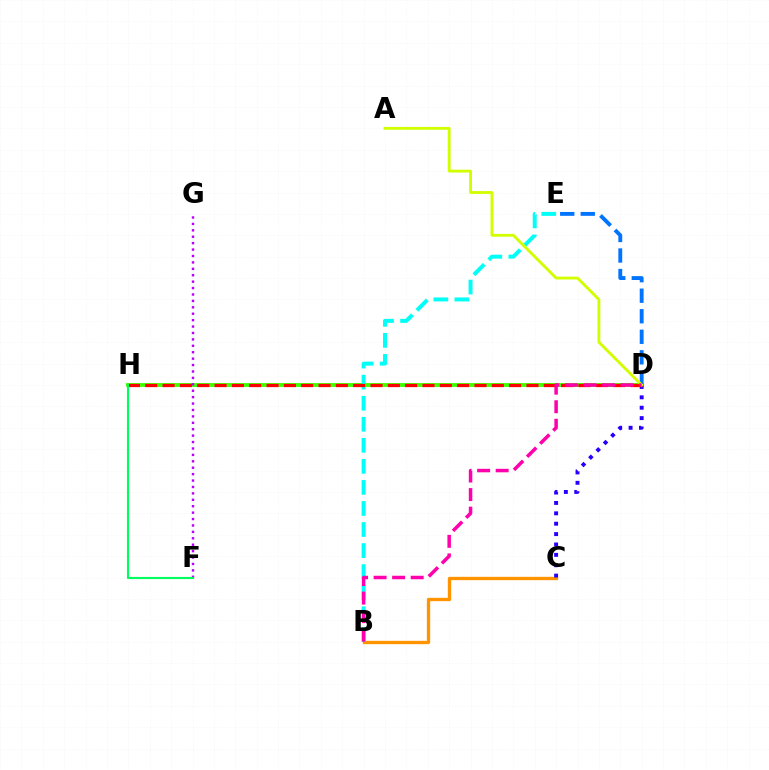{('D', 'H'): [{'color': '#3dff00', 'line_style': 'solid', 'thickness': 2.77}, {'color': '#ff0000', 'line_style': 'dashed', 'thickness': 2.35}], ('F', 'G'): [{'color': '#b900ff', 'line_style': 'dotted', 'thickness': 1.74}], ('B', 'C'): [{'color': '#ff9400', 'line_style': 'solid', 'thickness': 2.39}], ('B', 'E'): [{'color': '#00fff6', 'line_style': 'dashed', 'thickness': 2.86}], ('D', 'E'): [{'color': '#0074ff', 'line_style': 'dashed', 'thickness': 2.79}], ('C', 'D'): [{'color': '#2500ff', 'line_style': 'dotted', 'thickness': 2.82}], ('A', 'D'): [{'color': '#d1ff00', 'line_style': 'solid', 'thickness': 2.06}], ('F', 'H'): [{'color': '#00ff5c', 'line_style': 'solid', 'thickness': 1.54}], ('B', 'D'): [{'color': '#ff00ac', 'line_style': 'dashed', 'thickness': 2.52}]}